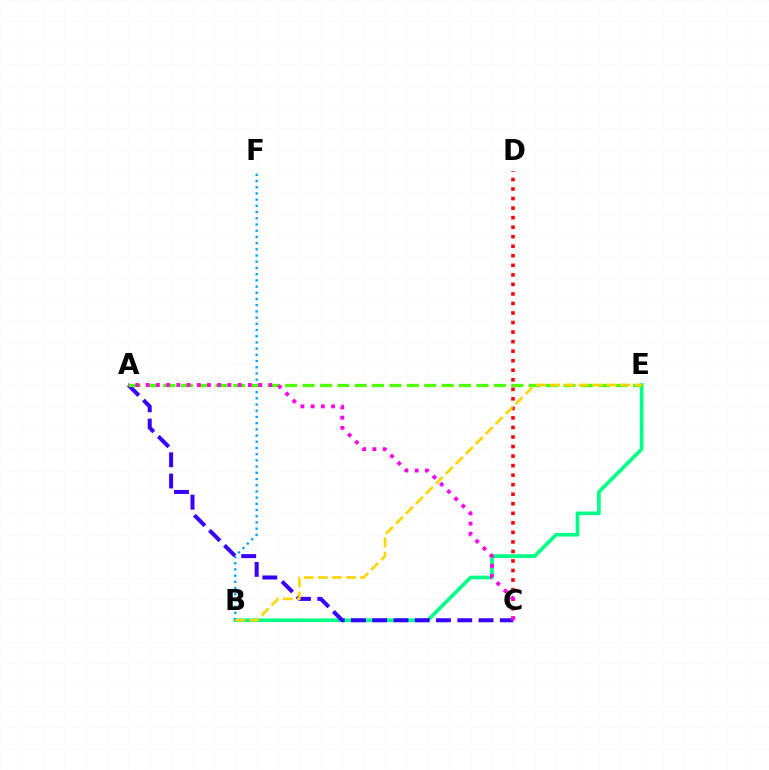{('B', 'E'): [{'color': '#00ff86', 'line_style': 'solid', 'thickness': 2.64}, {'color': '#ffd500', 'line_style': 'dashed', 'thickness': 1.92}], ('B', 'F'): [{'color': '#009eff', 'line_style': 'dotted', 'thickness': 1.69}], ('A', 'C'): [{'color': '#3700ff', 'line_style': 'dashed', 'thickness': 2.89}, {'color': '#ff00ed', 'line_style': 'dotted', 'thickness': 2.78}], ('C', 'D'): [{'color': '#ff0000', 'line_style': 'dotted', 'thickness': 2.59}], ('A', 'E'): [{'color': '#4fff00', 'line_style': 'dashed', 'thickness': 2.36}]}